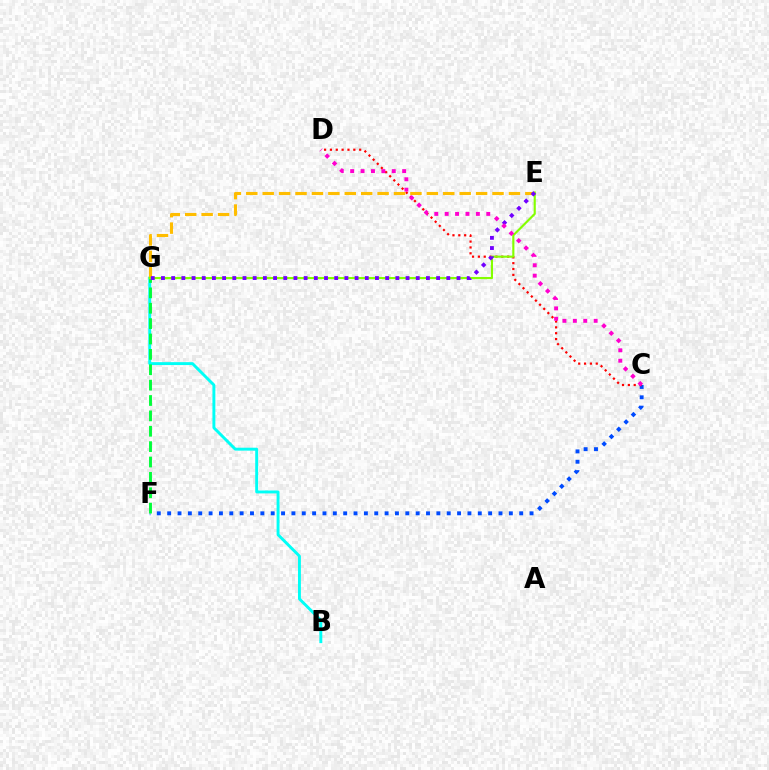{('C', 'F'): [{'color': '#004bff', 'line_style': 'dotted', 'thickness': 2.81}], ('B', 'G'): [{'color': '#00fff6', 'line_style': 'solid', 'thickness': 2.1}], ('C', 'D'): [{'color': '#ff0000', 'line_style': 'dotted', 'thickness': 1.59}, {'color': '#ff00cf', 'line_style': 'dotted', 'thickness': 2.82}], ('E', 'G'): [{'color': '#ffbd00', 'line_style': 'dashed', 'thickness': 2.23}, {'color': '#84ff00', 'line_style': 'solid', 'thickness': 1.54}, {'color': '#7200ff', 'line_style': 'dotted', 'thickness': 2.77}], ('F', 'G'): [{'color': '#00ff39', 'line_style': 'dashed', 'thickness': 2.09}]}